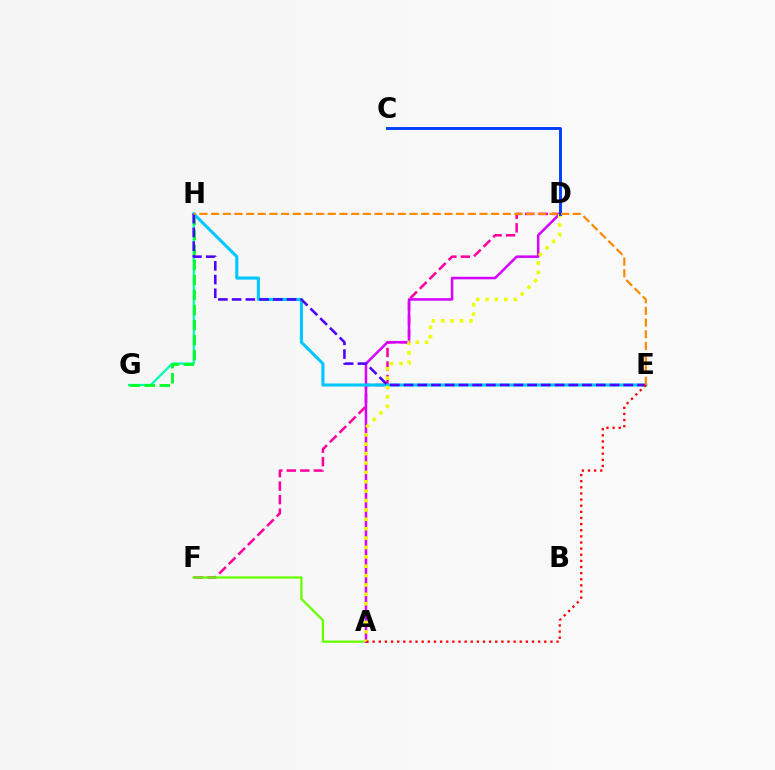{('G', 'H'): [{'color': '#00ffaf', 'line_style': 'solid', 'thickness': 1.64}, {'color': '#00ff27', 'line_style': 'dashed', 'thickness': 2.04}], ('D', 'F'): [{'color': '#ff00a0', 'line_style': 'dashed', 'thickness': 1.83}], ('A', 'F'): [{'color': '#66ff00', 'line_style': 'solid', 'thickness': 1.63}], ('A', 'D'): [{'color': '#d600ff', 'line_style': 'solid', 'thickness': 1.81}, {'color': '#eeff00', 'line_style': 'dotted', 'thickness': 2.55}], ('E', 'H'): [{'color': '#00c7ff', 'line_style': 'solid', 'thickness': 2.22}, {'color': '#4f00ff', 'line_style': 'dashed', 'thickness': 1.87}, {'color': '#ff8800', 'line_style': 'dashed', 'thickness': 1.59}], ('C', 'D'): [{'color': '#003fff', 'line_style': 'solid', 'thickness': 2.1}], ('A', 'E'): [{'color': '#ff0000', 'line_style': 'dotted', 'thickness': 1.67}]}